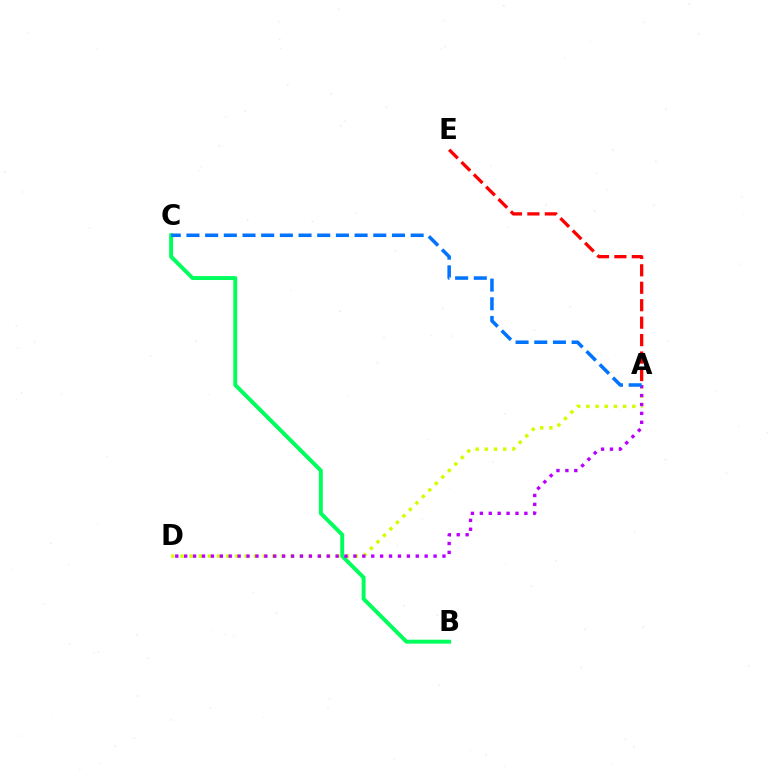{('A', 'D'): [{'color': '#d1ff00', 'line_style': 'dotted', 'thickness': 2.49}, {'color': '#b900ff', 'line_style': 'dotted', 'thickness': 2.42}], ('A', 'E'): [{'color': '#ff0000', 'line_style': 'dashed', 'thickness': 2.37}], ('B', 'C'): [{'color': '#00ff5c', 'line_style': 'solid', 'thickness': 2.83}], ('A', 'C'): [{'color': '#0074ff', 'line_style': 'dashed', 'thickness': 2.54}]}